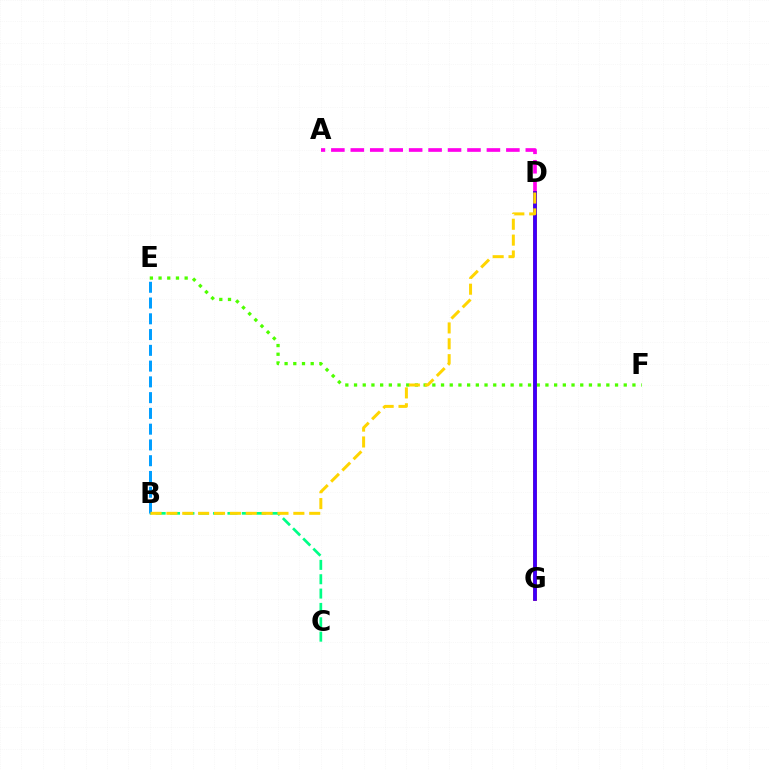{('E', 'F'): [{'color': '#4fff00', 'line_style': 'dotted', 'thickness': 2.36}], ('A', 'D'): [{'color': '#ff00ed', 'line_style': 'dashed', 'thickness': 2.64}], ('D', 'G'): [{'color': '#ff0000', 'line_style': 'solid', 'thickness': 2.63}, {'color': '#3700ff', 'line_style': 'solid', 'thickness': 2.62}], ('B', 'C'): [{'color': '#00ff86', 'line_style': 'dashed', 'thickness': 1.95}], ('B', 'E'): [{'color': '#009eff', 'line_style': 'dashed', 'thickness': 2.14}], ('B', 'D'): [{'color': '#ffd500', 'line_style': 'dashed', 'thickness': 2.16}]}